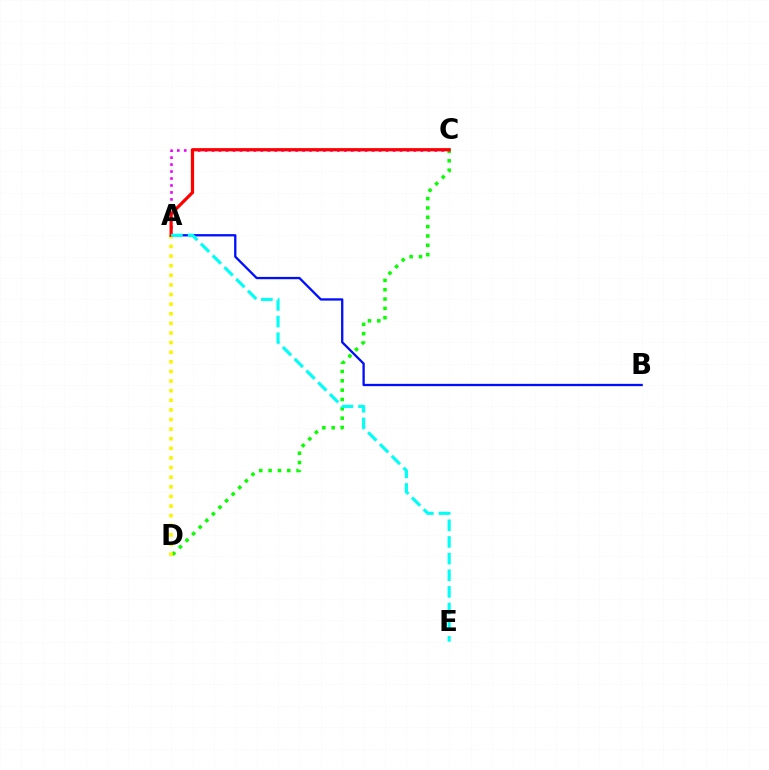{('C', 'D'): [{'color': '#08ff00', 'line_style': 'dotted', 'thickness': 2.54}], ('A', 'B'): [{'color': '#0010ff', 'line_style': 'solid', 'thickness': 1.67}], ('A', 'C'): [{'color': '#ee00ff', 'line_style': 'dotted', 'thickness': 1.89}, {'color': '#ff0000', 'line_style': 'solid', 'thickness': 2.32}], ('A', 'D'): [{'color': '#fcf500', 'line_style': 'dotted', 'thickness': 2.61}], ('A', 'E'): [{'color': '#00fff6', 'line_style': 'dashed', 'thickness': 2.26}]}